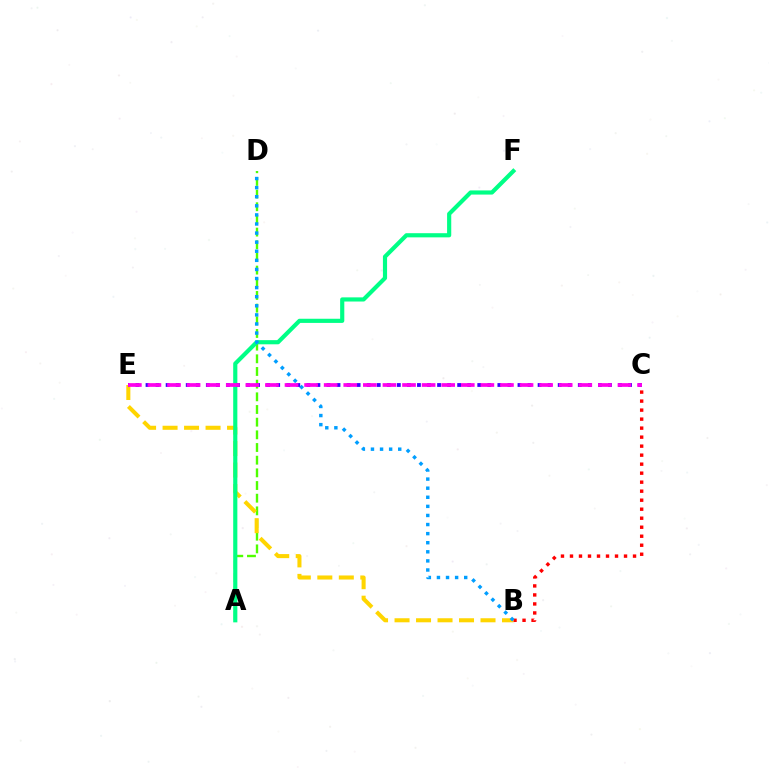{('B', 'C'): [{'color': '#ff0000', 'line_style': 'dotted', 'thickness': 2.45}], ('A', 'D'): [{'color': '#4fff00', 'line_style': 'dashed', 'thickness': 1.72}], ('B', 'E'): [{'color': '#ffd500', 'line_style': 'dashed', 'thickness': 2.92}], ('A', 'F'): [{'color': '#00ff86', 'line_style': 'solid', 'thickness': 2.99}], ('B', 'D'): [{'color': '#009eff', 'line_style': 'dotted', 'thickness': 2.47}], ('C', 'E'): [{'color': '#3700ff', 'line_style': 'dotted', 'thickness': 2.73}, {'color': '#ff00ed', 'line_style': 'dashed', 'thickness': 2.66}]}